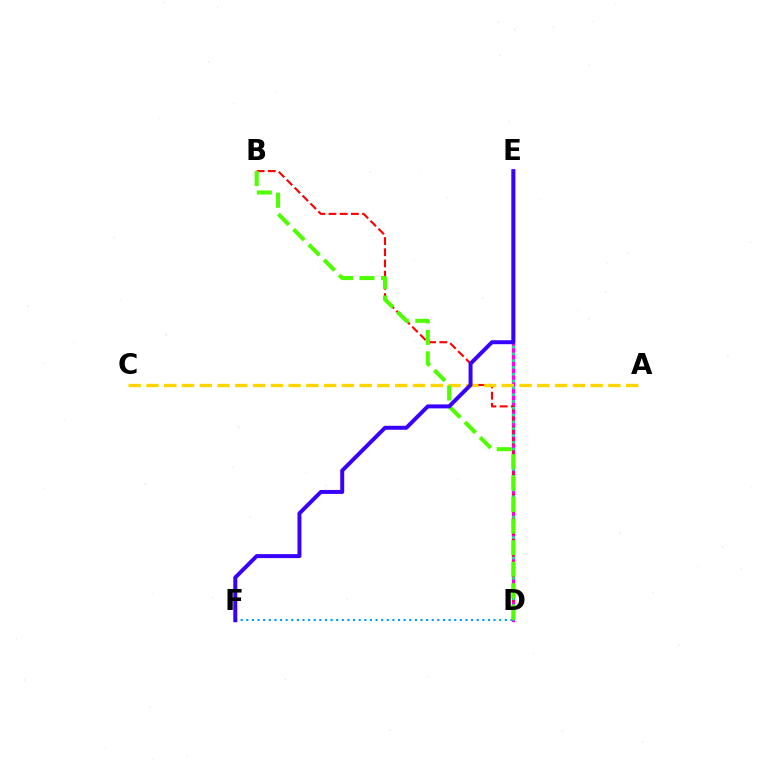{('D', 'E'): [{'color': '#ff00ed', 'line_style': 'solid', 'thickness': 2.37}, {'color': '#00ff86', 'line_style': 'dotted', 'thickness': 1.85}], ('B', 'D'): [{'color': '#ff0000', 'line_style': 'dashed', 'thickness': 1.52}, {'color': '#4fff00', 'line_style': 'dashed', 'thickness': 2.92}], ('A', 'C'): [{'color': '#ffd500', 'line_style': 'dashed', 'thickness': 2.41}], ('D', 'F'): [{'color': '#009eff', 'line_style': 'dotted', 'thickness': 1.53}], ('E', 'F'): [{'color': '#3700ff', 'line_style': 'solid', 'thickness': 2.85}]}